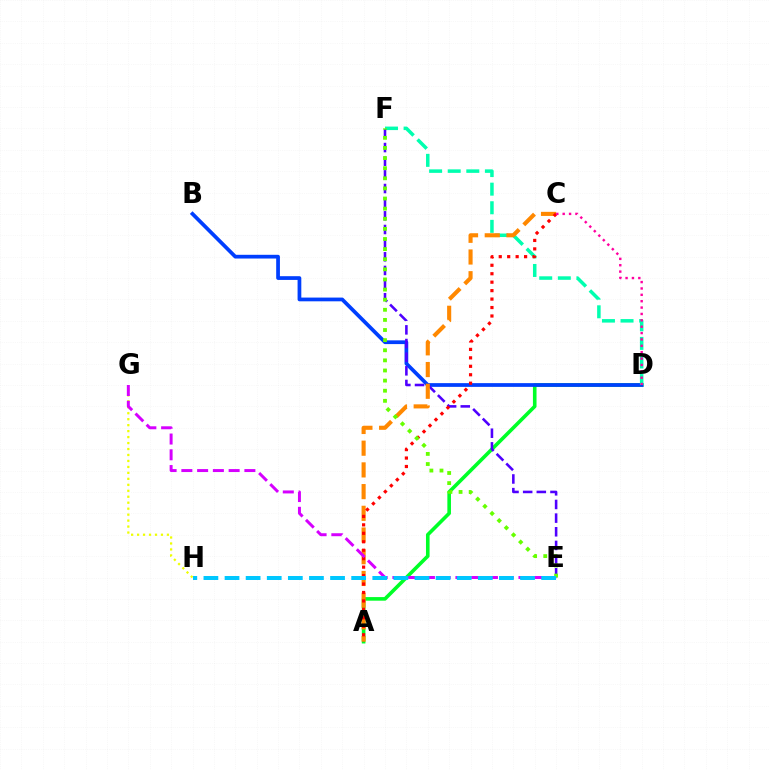{('A', 'D'): [{'color': '#00ff27', 'line_style': 'solid', 'thickness': 2.6}], ('B', 'D'): [{'color': '#003fff', 'line_style': 'solid', 'thickness': 2.69}], ('D', 'F'): [{'color': '#00ffaf', 'line_style': 'dashed', 'thickness': 2.53}], ('G', 'H'): [{'color': '#eeff00', 'line_style': 'dotted', 'thickness': 1.62}], ('E', 'F'): [{'color': '#4f00ff', 'line_style': 'dashed', 'thickness': 1.85}, {'color': '#66ff00', 'line_style': 'dotted', 'thickness': 2.75}], ('A', 'C'): [{'color': '#ff8800', 'line_style': 'dashed', 'thickness': 2.95}, {'color': '#ff0000', 'line_style': 'dotted', 'thickness': 2.3}], ('E', 'G'): [{'color': '#d600ff', 'line_style': 'dashed', 'thickness': 2.14}], ('C', 'D'): [{'color': '#ff00a0', 'line_style': 'dotted', 'thickness': 1.73}], ('E', 'H'): [{'color': '#00c7ff', 'line_style': 'dashed', 'thickness': 2.87}]}